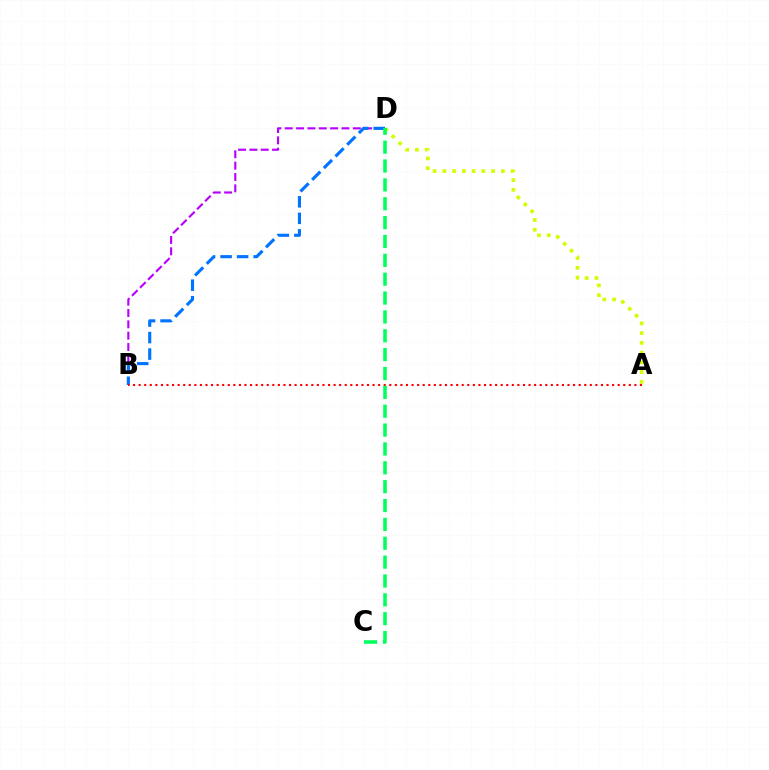{('B', 'D'): [{'color': '#b900ff', 'line_style': 'dashed', 'thickness': 1.54}, {'color': '#0074ff', 'line_style': 'dashed', 'thickness': 2.24}], ('A', 'D'): [{'color': '#d1ff00', 'line_style': 'dotted', 'thickness': 2.65}], ('A', 'B'): [{'color': '#ff0000', 'line_style': 'dotted', 'thickness': 1.51}], ('C', 'D'): [{'color': '#00ff5c', 'line_style': 'dashed', 'thickness': 2.56}]}